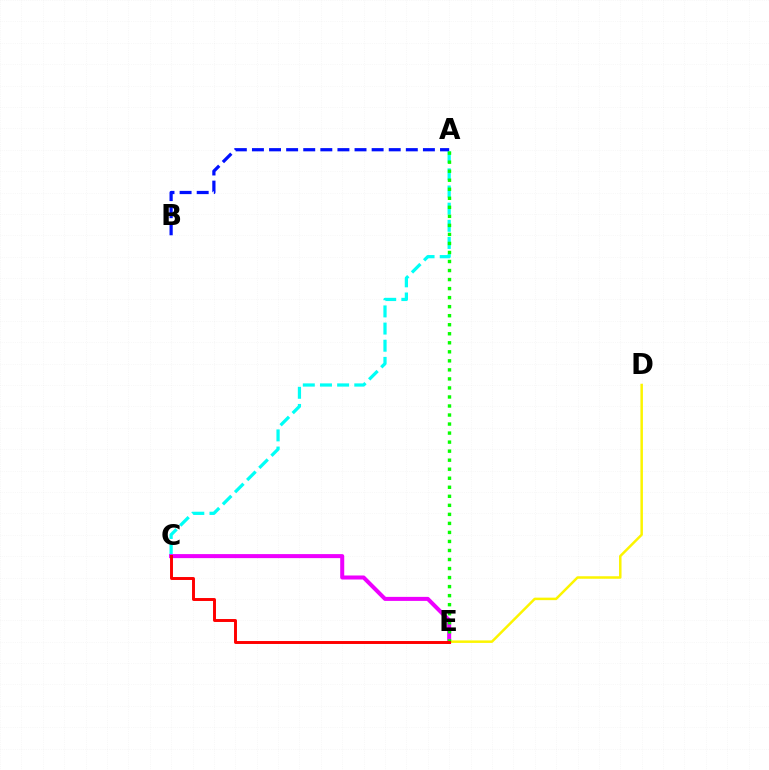{('A', 'C'): [{'color': '#00fff6', 'line_style': 'dashed', 'thickness': 2.33}], ('C', 'E'): [{'color': '#ee00ff', 'line_style': 'solid', 'thickness': 2.9}, {'color': '#ff0000', 'line_style': 'solid', 'thickness': 2.12}], ('D', 'E'): [{'color': '#fcf500', 'line_style': 'solid', 'thickness': 1.8}], ('A', 'B'): [{'color': '#0010ff', 'line_style': 'dashed', 'thickness': 2.32}], ('A', 'E'): [{'color': '#08ff00', 'line_style': 'dotted', 'thickness': 2.45}]}